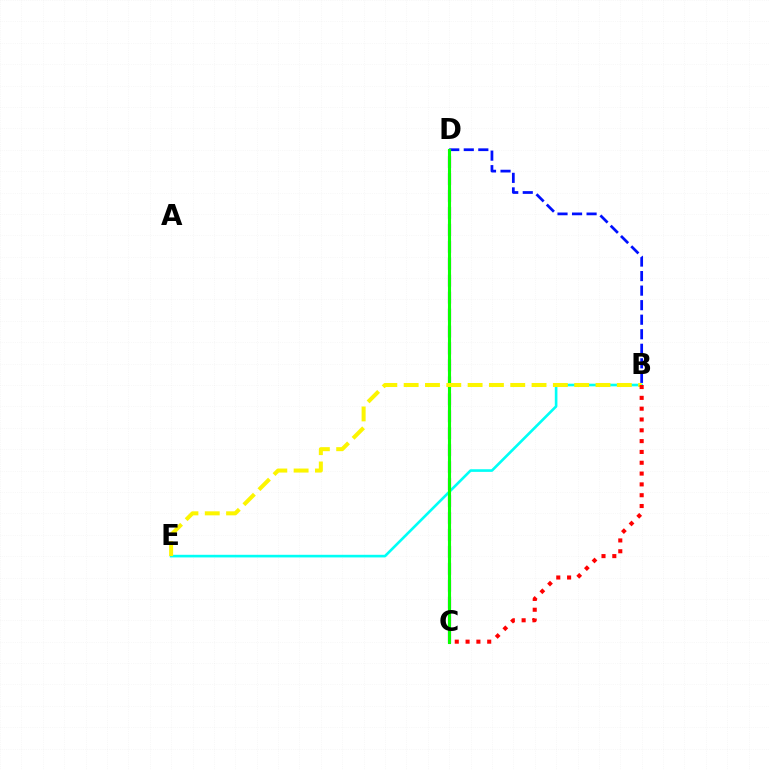{('B', 'D'): [{'color': '#0010ff', 'line_style': 'dashed', 'thickness': 1.97}], ('B', 'E'): [{'color': '#00fff6', 'line_style': 'solid', 'thickness': 1.89}, {'color': '#fcf500', 'line_style': 'dashed', 'thickness': 2.9}], ('C', 'D'): [{'color': '#ee00ff', 'line_style': 'dashed', 'thickness': 2.3}, {'color': '#08ff00', 'line_style': 'solid', 'thickness': 2.23}], ('B', 'C'): [{'color': '#ff0000', 'line_style': 'dotted', 'thickness': 2.94}]}